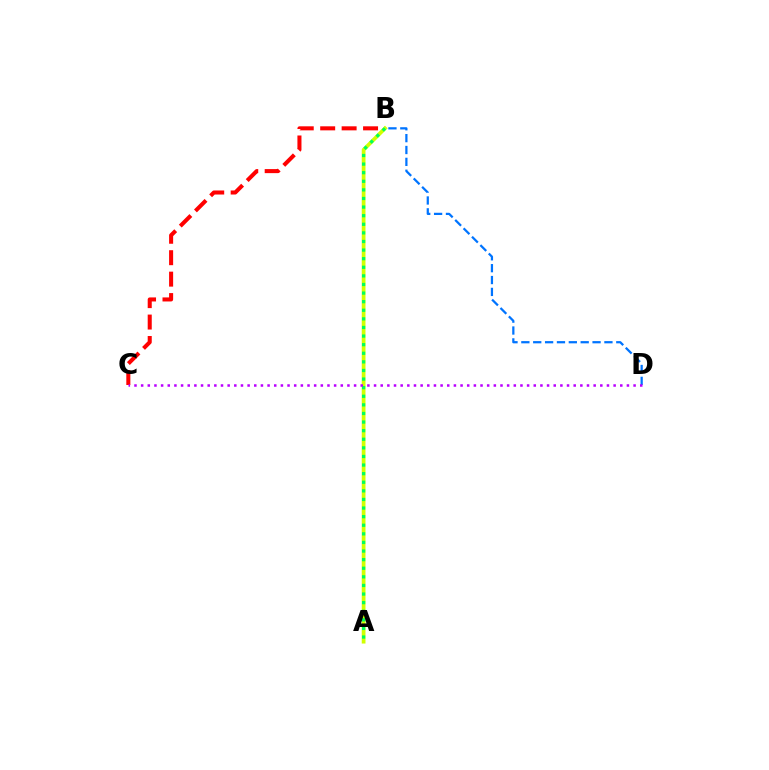{('B', 'C'): [{'color': '#ff0000', 'line_style': 'dashed', 'thickness': 2.91}], ('B', 'D'): [{'color': '#0074ff', 'line_style': 'dashed', 'thickness': 1.61}], ('A', 'B'): [{'color': '#d1ff00', 'line_style': 'solid', 'thickness': 2.7}, {'color': '#00ff5c', 'line_style': 'dotted', 'thickness': 2.34}], ('C', 'D'): [{'color': '#b900ff', 'line_style': 'dotted', 'thickness': 1.81}]}